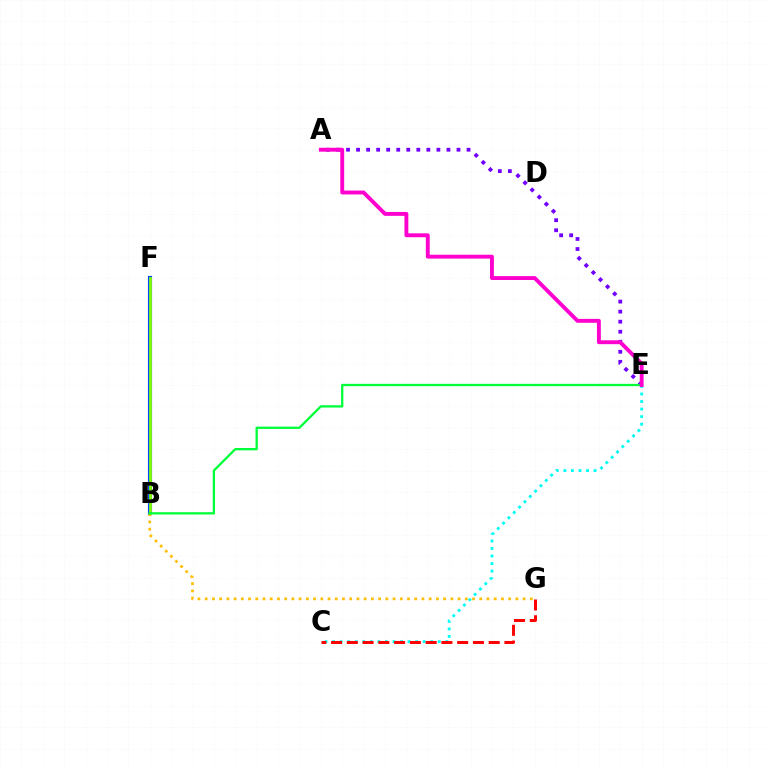{('B', 'F'): [{'color': '#004bff', 'line_style': 'solid', 'thickness': 2.97}, {'color': '#84ff00', 'line_style': 'solid', 'thickness': 1.99}], ('A', 'E'): [{'color': '#7200ff', 'line_style': 'dotted', 'thickness': 2.73}, {'color': '#ff00cf', 'line_style': 'solid', 'thickness': 2.8}], ('B', 'G'): [{'color': '#ffbd00', 'line_style': 'dotted', 'thickness': 1.96}], ('C', 'E'): [{'color': '#00fff6', 'line_style': 'dotted', 'thickness': 2.05}], ('C', 'G'): [{'color': '#ff0000', 'line_style': 'dashed', 'thickness': 2.14}], ('B', 'E'): [{'color': '#00ff39', 'line_style': 'solid', 'thickness': 1.66}]}